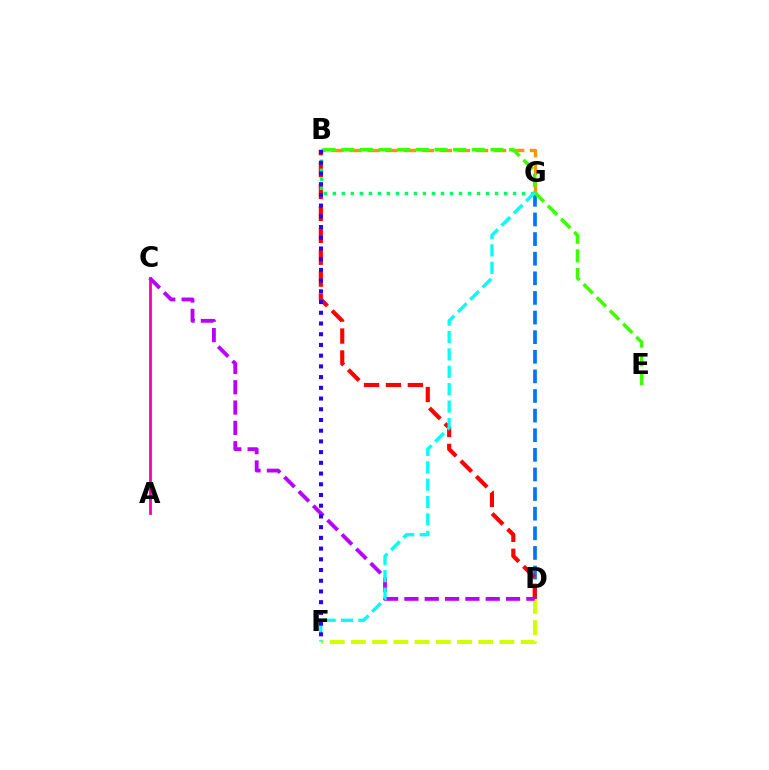{('A', 'C'): [{'color': '#ff00ac', 'line_style': 'solid', 'thickness': 2.02}], ('D', 'F'): [{'color': '#d1ff00', 'line_style': 'dashed', 'thickness': 2.88}], ('D', 'G'): [{'color': '#0074ff', 'line_style': 'dashed', 'thickness': 2.66}], ('B', 'G'): [{'color': '#ff9400', 'line_style': 'dashed', 'thickness': 2.45}, {'color': '#00ff5c', 'line_style': 'dotted', 'thickness': 2.45}], ('B', 'D'): [{'color': '#ff0000', 'line_style': 'dashed', 'thickness': 2.98}], ('B', 'E'): [{'color': '#3dff00', 'line_style': 'dashed', 'thickness': 2.53}], ('C', 'D'): [{'color': '#b900ff', 'line_style': 'dashed', 'thickness': 2.76}], ('F', 'G'): [{'color': '#00fff6', 'line_style': 'dashed', 'thickness': 2.36}], ('B', 'F'): [{'color': '#2500ff', 'line_style': 'dotted', 'thickness': 2.91}]}